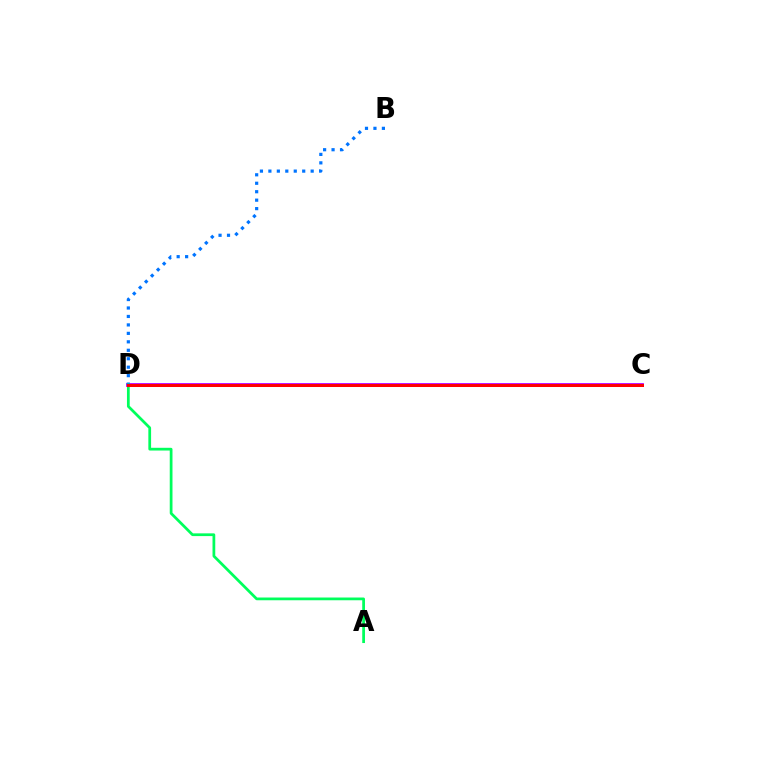{('C', 'D'): [{'color': '#d1ff00', 'line_style': 'solid', 'thickness': 2.14}, {'color': '#b900ff', 'line_style': 'solid', 'thickness': 2.73}, {'color': '#ff0000', 'line_style': 'solid', 'thickness': 2.17}], ('B', 'D'): [{'color': '#0074ff', 'line_style': 'dotted', 'thickness': 2.3}], ('A', 'D'): [{'color': '#00ff5c', 'line_style': 'solid', 'thickness': 1.98}]}